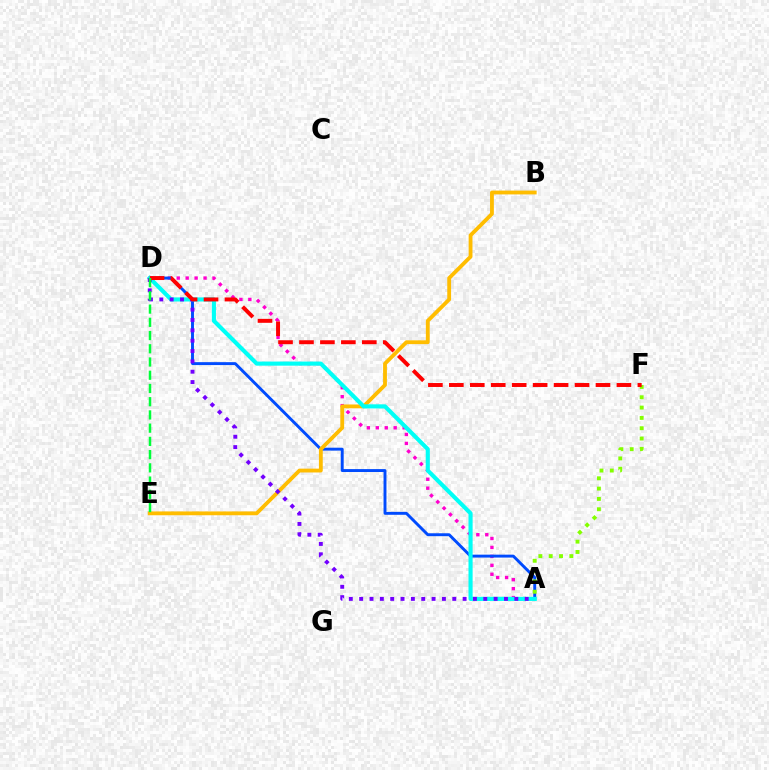{('A', 'D'): [{'color': '#ff00cf', 'line_style': 'dotted', 'thickness': 2.43}, {'color': '#004bff', 'line_style': 'solid', 'thickness': 2.1}, {'color': '#00fff6', 'line_style': 'solid', 'thickness': 2.97}, {'color': '#7200ff', 'line_style': 'dotted', 'thickness': 2.81}], ('B', 'E'): [{'color': '#ffbd00', 'line_style': 'solid', 'thickness': 2.75}], ('A', 'F'): [{'color': '#84ff00', 'line_style': 'dotted', 'thickness': 2.8}], ('D', 'F'): [{'color': '#ff0000', 'line_style': 'dashed', 'thickness': 2.85}], ('D', 'E'): [{'color': '#00ff39', 'line_style': 'dashed', 'thickness': 1.8}]}